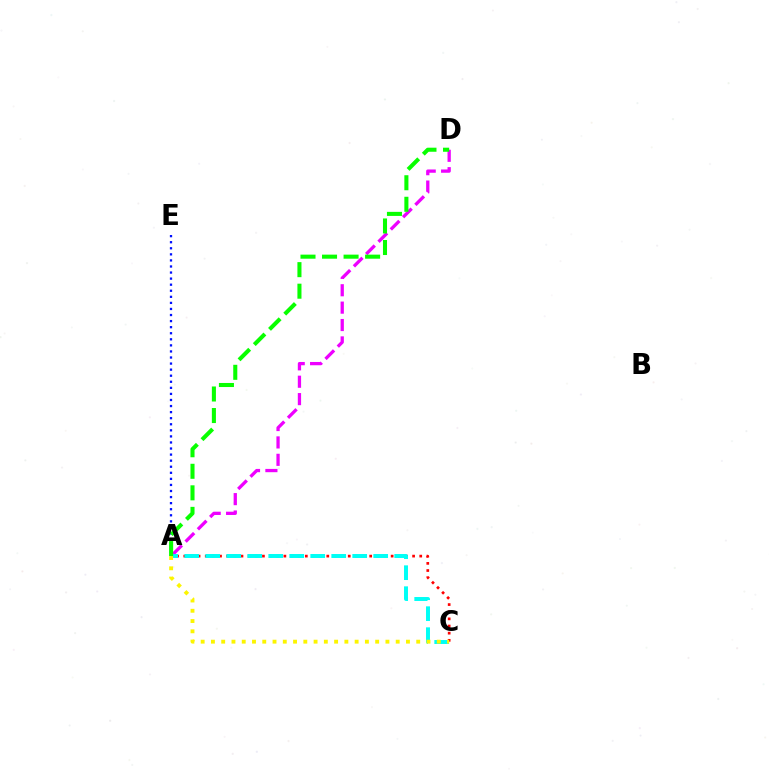{('A', 'D'): [{'color': '#ee00ff', 'line_style': 'dashed', 'thickness': 2.36}, {'color': '#08ff00', 'line_style': 'dashed', 'thickness': 2.93}], ('A', 'C'): [{'color': '#ff0000', 'line_style': 'dotted', 'thickness': 1.94}, {'color': '#00fff6', 'line_style': 'dashed', 'thickness': 2.85}, {'color': '#fcf500', 'line_style': 'dotted', 'thickness': 2.79}], ('A', 'E'): [{'color': '#0010ff', 'line_style': 'dotted', 'thickness': 1.65}]}